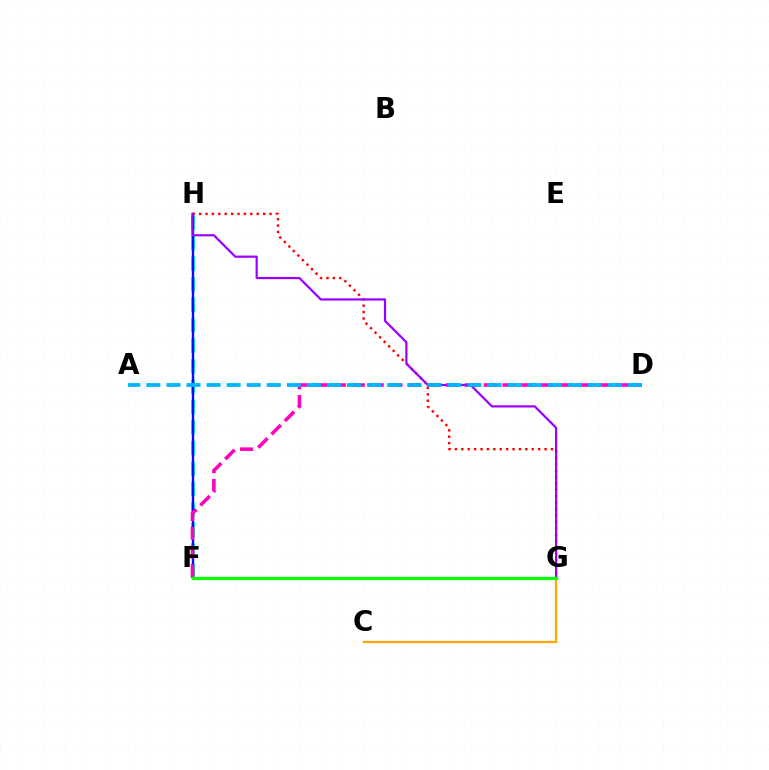{('F', 'H'): [{'color': '#00ff9d', 'line_style': 'dashed', 'thickness': 2.78}, {'color': '#0010ff', 'line_style': 'solid', 'thickness': 1.72}], ('G', 'H'): [{'color': '#ff0000', 'line_style': 'dotted', 'thickness': 1.74}, {'color': '#9b00ff', 'line_style': 'solid', 'thickness': 1.59}], ('D', 'F'): [{'color': '#ff00bd', 'line_style': 'dashed', 'thickness': 2.56}], ('C', 'G'): [{'color': '#ffa500', 'line_style': 'solid', 'thickness': 1.61}], ('F', 'G'): [{'color': '#b3ff00', 'line_style': 'dashed', 'thickness': 1.89}, {'color': '#08ff00', 'line_style': 'solid', 'thickness': 2.36}], ('A', 'D'): [{'color': '#00b5ff', 'line_style': 'dashed', 'thickness': 2.73}]}